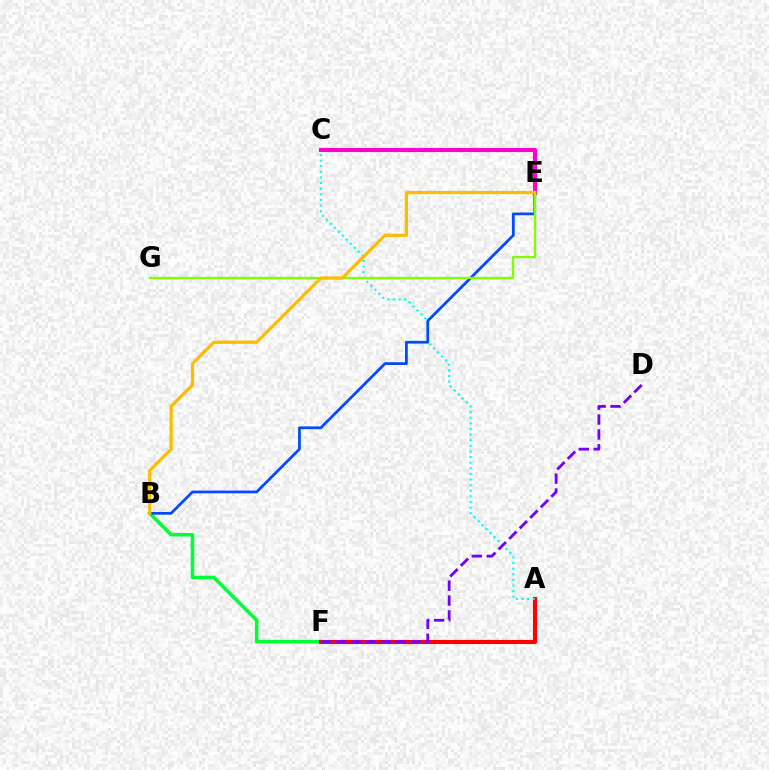{('B', 'F'): [{'color': '#00ff39', 'line_style': 'solid', 'thickness': 2.56}], ('A', 'F'): [{'color': '#ff0000', 'line_style': 'solid', 'thickness': 2.98}], ('A', 'C'): [{'color': '#00fff6', 'line_style': 'dotted', 'thickness': 1.53}], ('C', 'E'): [{'color': '#ff00cf', 'line_style': 'solid', 'thickness': 2.97}], ('B', 'E'): [{'color': '#004bff', 'line_style': 'solid', 'thickness': 1.97}, {'color': '#ffbd00', 'line_style': 'solid', 'thickness': 2.34}], ('D', 'F'): [{'color': '#7200ff', 'line_style': 'dashed', 'thickness': 2.02}], ('E', 'G'): [{'color': '#84ff00', 'line_style': 'solid', 'thickness': 1.71}]}